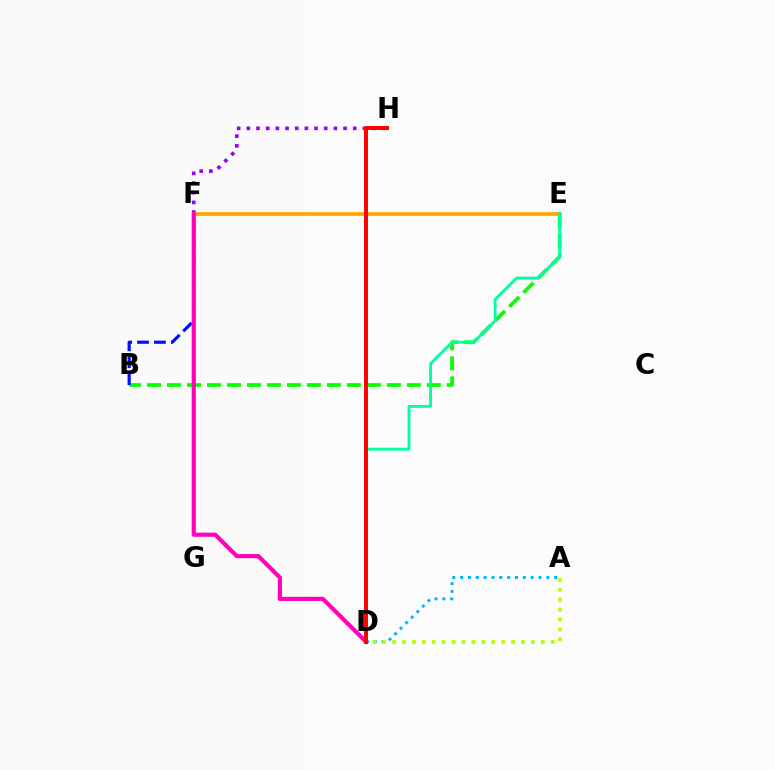{('A', 'D'): [{'color': '#00b5ff', 'line_style': 'dotted', 'thickness': 2.13}, {'color': '#b3ff00', 'line_style': 'dotted', 'thickness': 2.69}], ('F', 'H'): [{'color': '#9b00ff', 'line_style': 'dotted', 'thickness': 2.63}], ('B', 'E'): [{'color': '#08ff00', 'line_style': 'dashed', 'thickness': 2.71}], ('B', 'F'): [{'color': '#0010ff', 'line_style': 'dashed', 'thickness': 2.3}], ('E', 'F'): [{'color': '#ffa500', 'line_style': 'solid', 'thickness': 2.66}], ('D', 'E'): [{'color': '#00ff9d', 'line_style': 'solid', 'thickness': 2.06}], ('D', 'F'): [{'color': '#ff00bd', 'line_style': 'solid', 'thickness': 2.99}], ('D', 'H'): [{'color': '#ff0000', 'line_style': 'solid', 'thickness': 2.85}]}